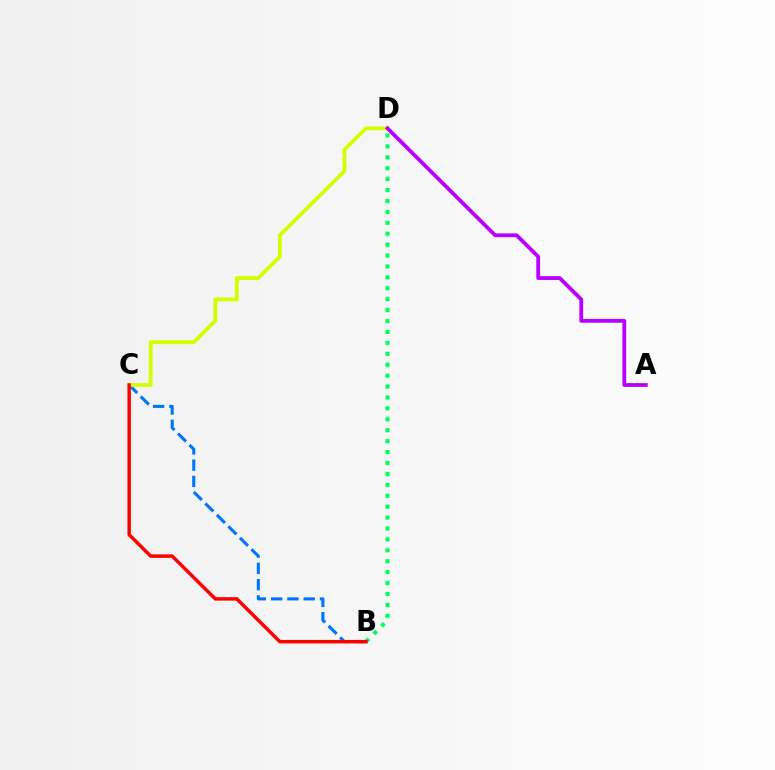{('B', 'C'): [{'color': '#0074ff', 'line_style': 'dashed', 'thickness': 2.21}, {'color': '#ff0000', 'line_style': 'solid', 'thickness': 2.49}], ('C', 'D'): [{'color': '#d1ff00', 'line_style': 'solid', 'thickness': 2.73}], ('A', 'D'): [{'color': '#b900ff', 'line_style': 'solid', 'thickness': 2.73}], ('B', 'D'): [{'color': '#00ff5c', 'line_style': 'dotted', 'thickness': 2.97}]}